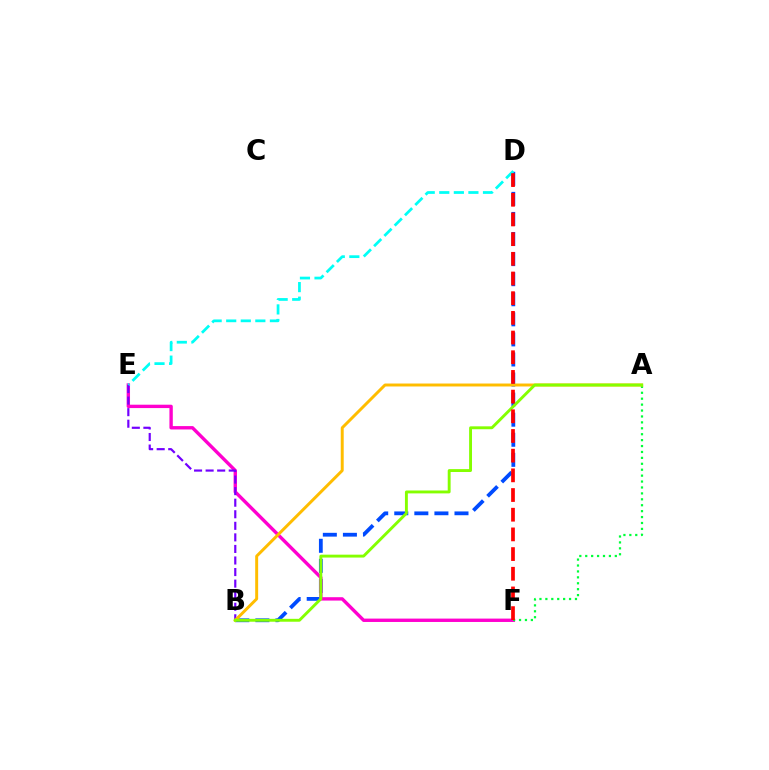{('B', 'D'): [{'color': '#004bff', 'line_style': 'dashed', 'thickness': 2.73}], ('E', 'F'): [{'color': '#ff00cf', 'line_style': 'solid', 'thickness': 2.43}], ('B', 'E'): [{'color': '#7200ff', 'line_style': 'dashed', 'thickness': 1.57}], ('A', 'F'): [{'color': '#00ff39', 'line_style': 'dotted', 'thickness': 1.61}], ('A', 'B'): [{'color': '#ffbd00', 'line_style': 'solid', 'thickness': 2.13}, {'color': '#84ff00', 'line_style': 'solid', 'thickness': 2.08}], ('D', 'E'): [{'color': '#00fff6', 'line_style': 'dashed', 'thickness': 1.98}], ('D', 'F'): [{'color': '#ff0000', 'line_style': 'dashed', 'thickness': 2.67}]}